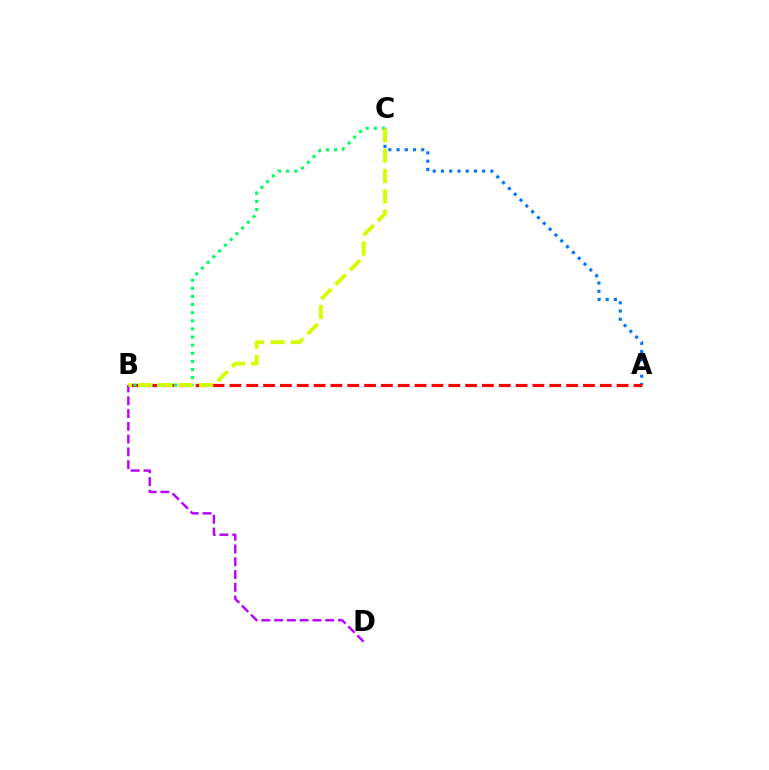{('A', 'C'): [{'color': '#0074ff', 'line_style': 'dotted', 'thickness': 2.24}], ('B', 'D'): [{'color': '#b900ff', 'line_style': 'dashed', 'thickness': 1.73}], ('A', 'B'): [{'color': '#ff0000', 'line_style': 'dashed', 'thickness': 2.29}], ('B', 'C'): [{'color': '#00ff5c', 'line_style': 'dotted', 'thickness': 2.2}, {'color': '#d1ff00', 'line_style': 'dashed', 'thickness': 2.76}]}